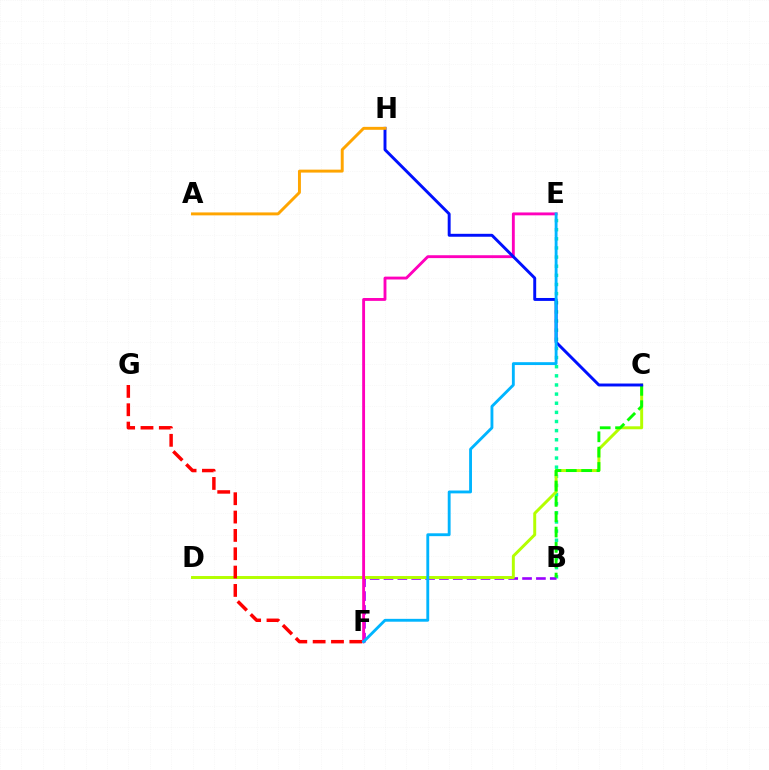{('B', 'E'): [{'color': '#00ff9d', 'line_style': 'dotted', 'thickness': 2.48}], ('B', 'F'): [{'color': '#9b00ff', 'line_style': 'dashed', 'thickness': 1.88}], ('C', 'D'): [{'color': '#b3ff00', 'line_style': 'solid', 'thickness': 2.13}], ('B', 'C'): [{'color': '#08ff00', 'line_style': 'dashed', 'thickness': 2.08}], ('F', 'G'): [{'color': '#ff0000', 'line_style': 'dashed', 'thickness': 2.49}], ('E', 'F'): [{'color': '#ff00bd', 'line_style': 'solid', 'thickness': 2.07}, {'color': '#00b5ff', 'line_style': 'solid', 'thickness': 2.06}], ('C', 'H'): [{'color': '#0010ff', 'line_style': 'solid', 'thickness': 2.11}], ('A', 'H'): [{'color': '#ffa500', 'line_style': 'solid', 'thickness': 2.12}]}